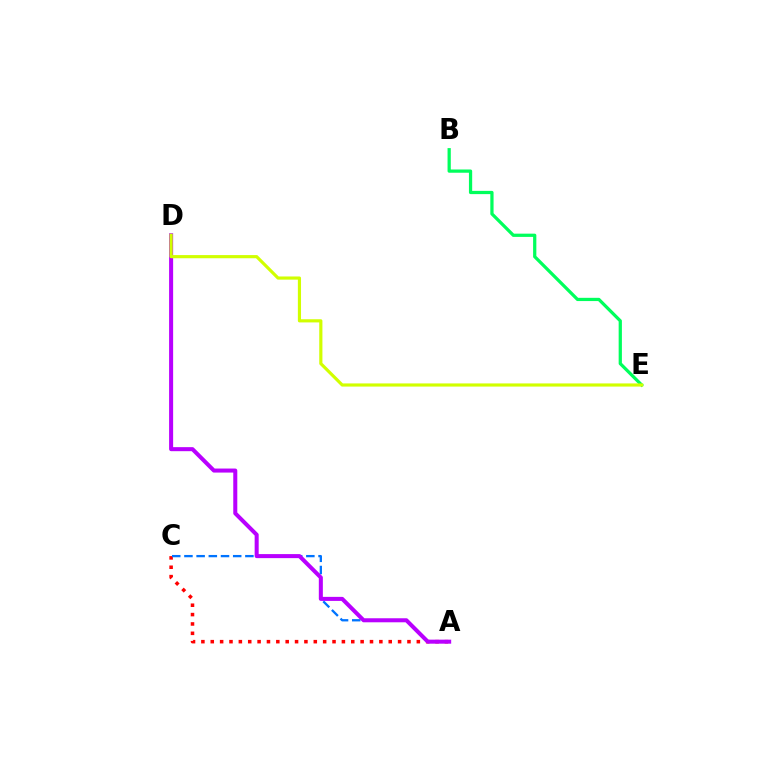{('A', 'C'): [{'color': '#ff0000', 'line_style': 'dotted', 'thickness': 2.55}, {'color': '#0074ff', 'line_style': 'dashed', 'thickness': 1.66}], ('B', 'E'): [{'color': '#00ff5c', 'line_style': 'solid', 'thickness': 2.33}], ('A', 'D'): [{'color': '#b900ff', 'line_style': 'solid', 'thickness': 2.9}], ('D', 'E'): [{'color': '#d1ff00', 'line_style': 'solid', 'thickness': 2.28}]}